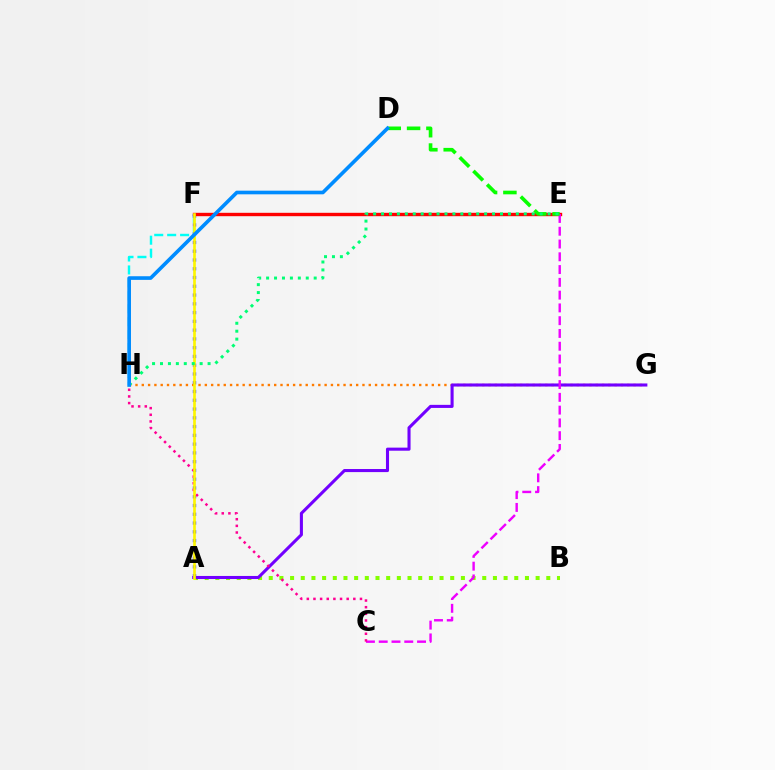{('F', 'H'): [{'color': '#00fff6', 'line_style': 'dashed', 'thickness': 1.76}], ('A', 'B'): [{'color': '#84ff00', 'line_style': 'dotted', 'thickness': 2.9}], ('G', 'H'): [{'color': '#ff7c00', 'line_style': 'dotted', 'thickness': 1.71}], ('A', 'F'): [{'color': '#0010ff', 'line_style': 'dotted', 'thickness': 2.38}, {'color': '#fcf500', 'line_style': 'solid', 'thickness': 1.93}], ('E', 'F'): [{'color': '#ff0000', 'line_style': 'solid', 'thickness': 2.44}], ('A', 'G'): [{'color': '#7200ff', 'line_style': 'solid', 'thickness': 2.22}], ('C', 'E'): [{'color': '#ee00ff', 'line_style': 'dashed', 'thickness': 1.74}], ('C', 'H'): [{'color': '#ff0094', 'line_style': 'dotted', 'thickness': 1.81}], ('D', 'E'): [{'color': '#08ff00', 'line_style': 'dashed', 'thickness': 2.63}], ('E', 'H'): [{'color': '#00ff74', 'line_style': 'dotted', 'thickness': 2.15}], ('D', 'H'): [{'color': '#008cff', 'line_style': 'solid', 'thickness': 2.62}]}